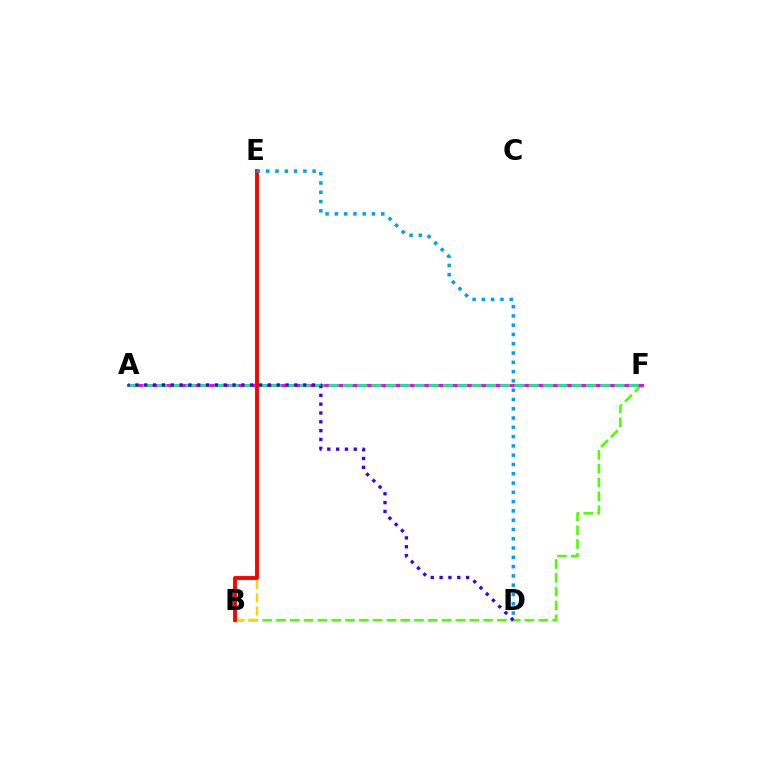{('B', 'F'): [{'color': '#4fff00', 'line_style': 'dashed', 'thickness': 1.88}], ('A', 'F'): [{'color': '#ff00ed', 'line_style': 'solid', 'thickness': 2.19}, {'color': '#00ff86', 'line_style': 'dashed', 'thickness': 1.94}], ('A', 'D'): [{'color': '#3700ff', 'line_style': 'dotted', 'thickness': 2.4}], ('B', 'E'): [{'color': '#ffd500', 'line_style': 'dashed', 'thickness': 1.79}, {'color': '#ff0000', 'line_style': 'solid', 'thickness': 2.79}], ('D', 'E'): [{'color': '#009eff', 'line_style': 'dotted', 'thickness': 2.52}]}